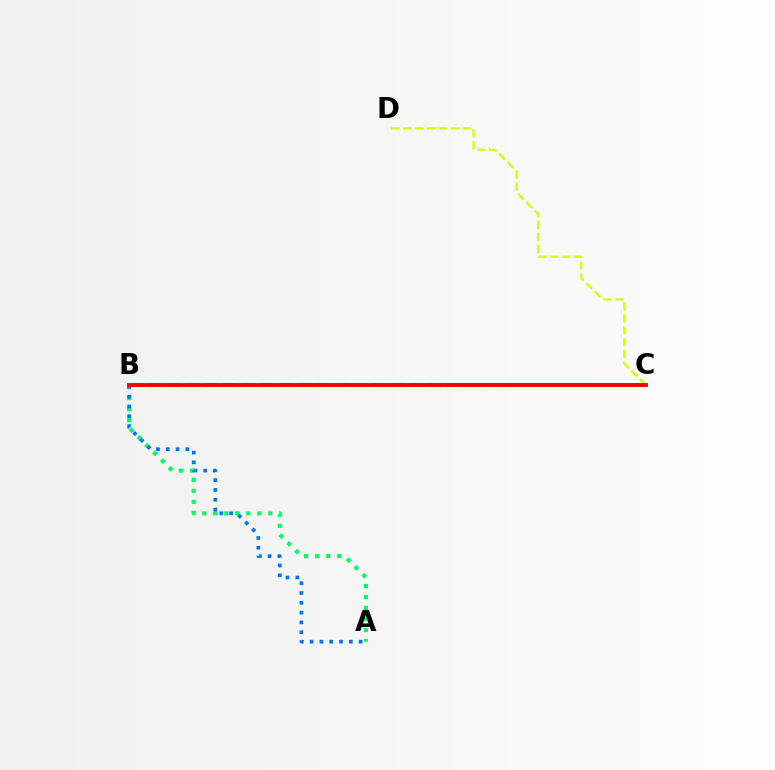{('B', 'C'): [{'color': '#b900ff', 'line_style': 'dashed', 'thickness': 2.53}, {'color': '#ff0000', 'line_style': 'solid', 'thickness': 2.8}], ('C', 'D'): [{'color': '#d1ff00', 'line_style': 'dashed', 'thickness': 1.62}], ('A', 'B'): [{'color': '#00ff5c', 'line_style': 'dotted', 'thickness': 2.99}, {'color': '#0074ff', 'line_style': 'dotted', 'thickness': 2.67}]}